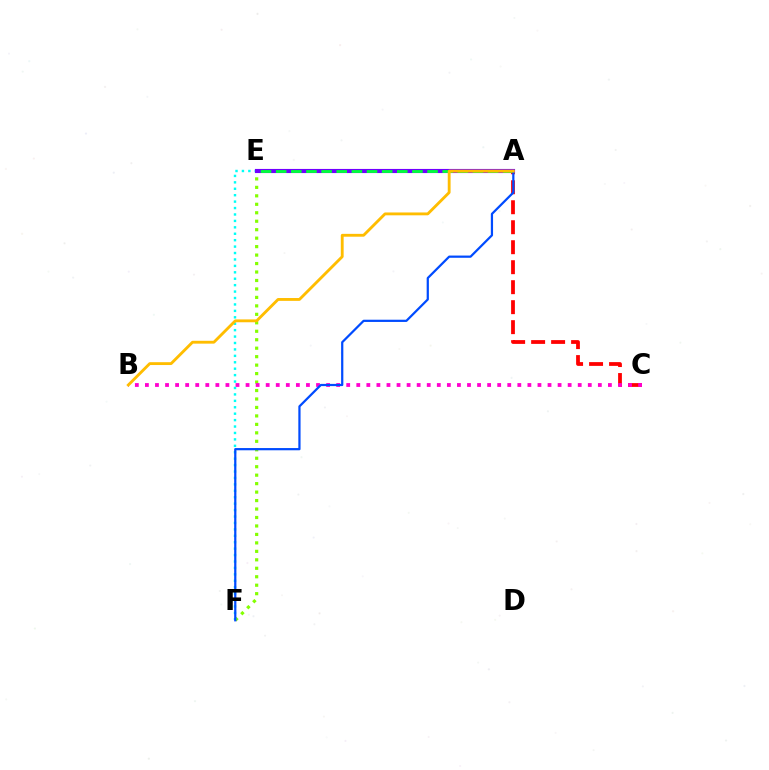{('E', 'F'): [{'color': '#84ff00', 'line_style': 'dotted', 'thickness': 2.3}, {'color': '#00fff6', 'line_style': 'dotted', 'thickness': 1.75}], ('A', 'C'): [{'color': '#ff0000', 'line_style': 'dashed', 'thickness': 2.71}], ('B', 'C'): [{'color': '#ff00cf', 'line_style': 'dotted', 'thickness': 2.73}], ('A', 'E'): [{'color': '#7200ff', 'line_style': 'solid', 'thickness': 2.97}, {'color': '#00ff39', 'line_style': 'dashed', 'thickness': 2.06}], ('A', 'F'): [{'color': '#004bff', 'line_style': 'solid', 'thickness': 1.6}], ('A', 'B'): [{'color': '#ffbd00', 'line_style': 'solid', 'thickness': 2.05}]}